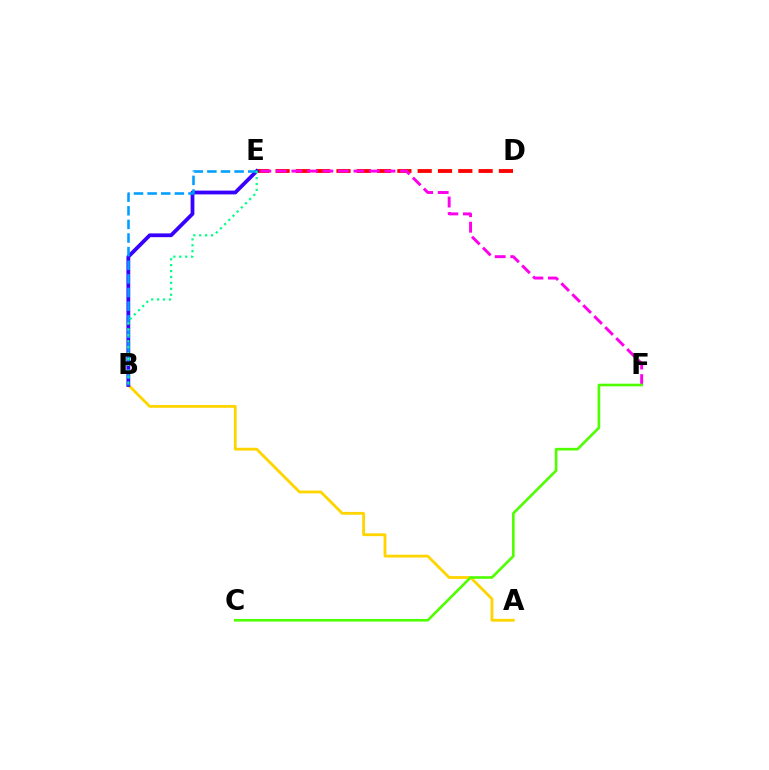{('A', 'B'): [{'color': '#ffd500', 'line_style': 'solid', 'thickness': 2.03}], ('D', 'E'): [{'color': '#ff0000', 'line_style': 'dashed', 'thickness': 2.76}], ('B', 'E'): [{'color': '#3700ff', 'line_style': 'solid', 'thickness': 2.72}, {'color': '#009eff', 'line_style': 'dashed', 'thickness': 1.85}, {'color': '#00ff86', 'line_style': 'dotted', 'thickness': 1.6}], ('E', 'F'): [{'color': '#ff00ed', 'line_style': 'dashed', 'thickness': 2.11}], ('C', 'F'): [{'color': '#4fff00', 'line_style': 'solid', 'thickness': 1.89}]}